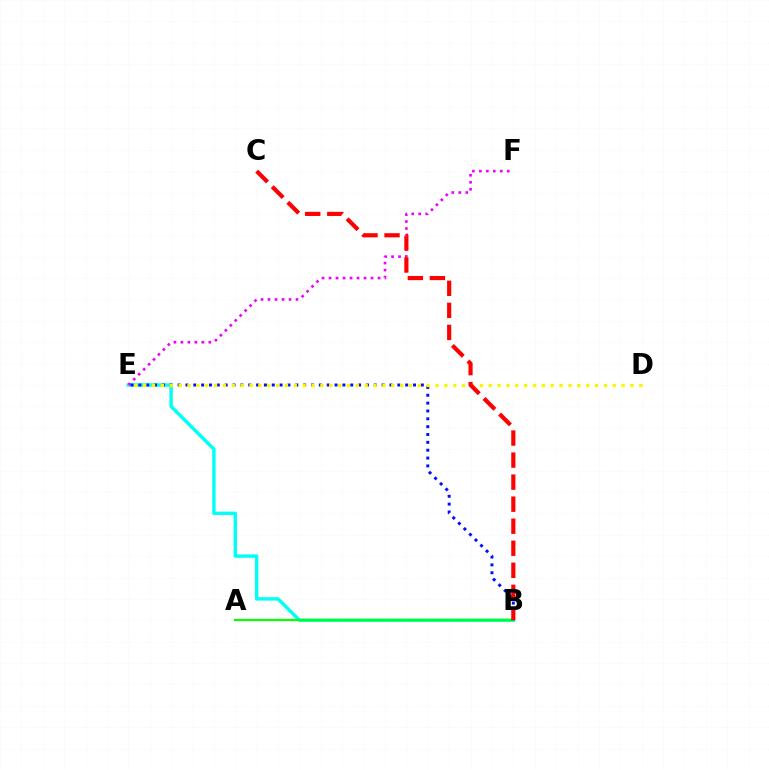{('B', 'E'): [{'color': '#00fff6', 'line_style': 'solid', 'thickness': 2.45}, {'color': '#0010ff', 'line_style': 'dotted', 'thickness': 2.13}], ('E', 'F'): [{'color': '#ee00ff', 'line_style': 'dotted', 'thickness': 1.9}], ('A', 'B'): [{'color': '#08ff00', 'line_style': 'solid', 'thickness': 1.57}], ('D', 'E'): [{'color': '#fcf500', 'line_style': 'dotted', 'thickness': 2.41}], ('B', 'C'): [{'color': '#ff0000', 'line_style': 'dashed', 'thickness': 2.99}]}